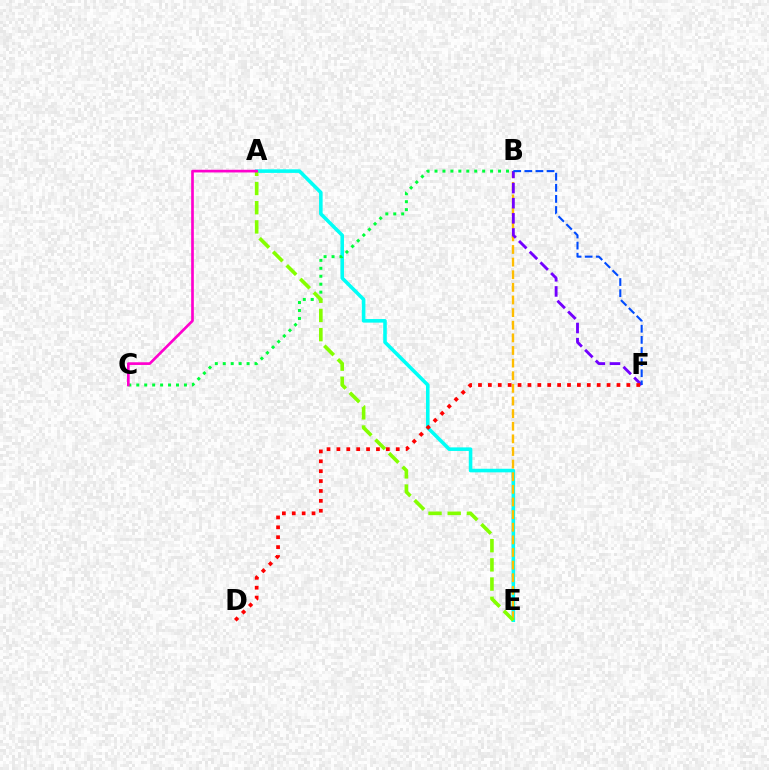{('A', 'E'): [{'color': '#00fff6', 'line_style': 'solid', 'thickness': 2.57}, {'color': '#84ff00', 'line_style': 'dashed', 'thickness': 2.61}], ('B', 'E'): [{'color': '#ffbd00', 'line_style': 'dashed', 'thickness': 1.72}], ('B', 'F'): [{'color': '#7200ff', 'line_style': 'dashed', 'thickness': 2.06}, {'color': '#004bff', 'line_style': 'dashed', 'thickness': 1.51}], ('B', 'C'): [{'color': '#00ff39', 'line_style': 'dotted', 'thickness': 2.16}], ('A', 'C'): [{'color': '#ff00cf', 'line_style': 'solid', 'thickness': 1.93}], ('D', 'F'): [{'color': '#ff0000', 'line_style': 'dotted', 'thickness': 2.69}]}